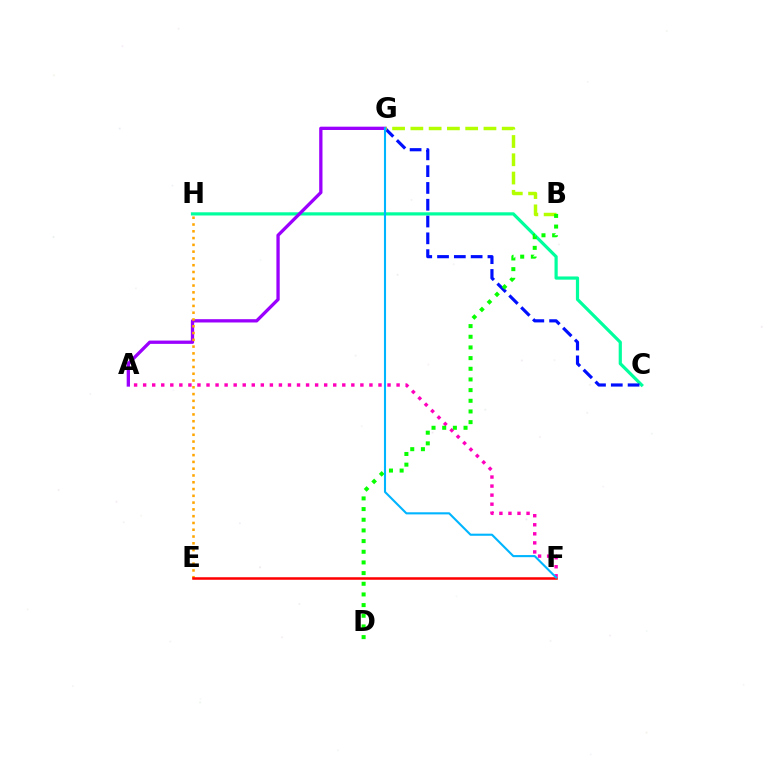{('C', 'H'): [{'color': '#00ff9d', 'line_style': 'solid', 'thickness': 2.3}], ('C', 'G'): [{'color': '#0010ff', 'line_style': 'dashed', 'thickness': 2.28}], ('A', 'G'): [{'color': '#9b00ff', 'line_style': 'solid', 'thickness': 2.38}], ('E', 'H'): [{'color': '#ffa500', 'line_style': 'dotted', 'thickness': 1.84}], ('E', 'F'): [{'color': '#ff0000', 'line_style': 'solid', 'thickness': 1.82}], ('B', 'G'): [{'color': '#b3ff00', 'line_style': 'dashed', 'thickness': 2.48}], ('A', 'F'): [{'color': '#ff00bd', 'line_style': 'dotted', 'thickness': 2.46}], ('B', 'D'): [{'color': '#08ff00', 'line_style': 'dotted', 'thickness': 2.9}], ('F', 'G'): [{'color': '#00b5ff', 'line_style': 'solid', 'thickness': 1.52}]}